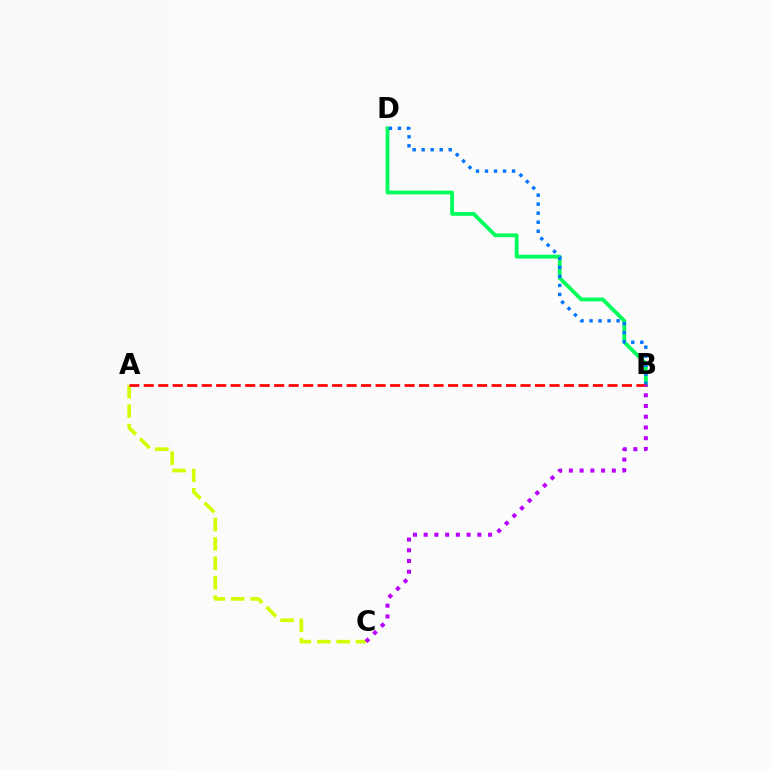{('A', 'C'): [{'color': '#d1ff00', 'line_style': 'dashed', 'thickness': 2.63}], ('B', 'D'): [{'color': '#00ff5c', 'line_style': 'solid', 'thickness': 2.75}, {'color': '#0074ff', 'line_style': 'dotted', 'thickness': 2.45}], ('A', 'B'): [{'color': '#ff0000', 'line_style': 'dashed', 'thickness': 1.97}], ('B', 'C'): [{'color': '#b900ff', 'line_style': 'dotted', 'thickness': 2.92}]}